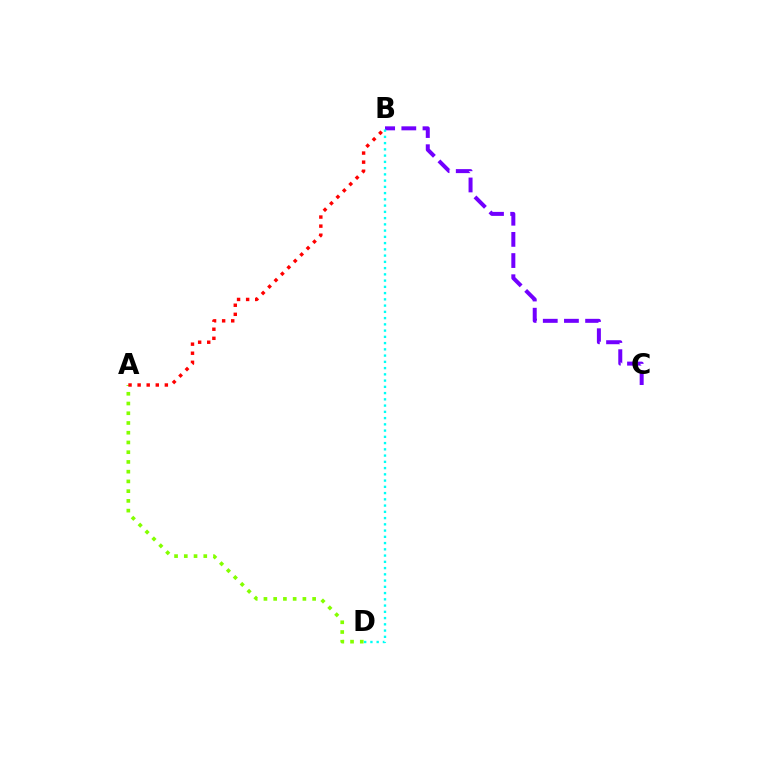{('B', 'C'): [{'color': '#7200ff', 'line_style': 'dashed', 'thickness': 2.88}], ('B', 'D'): [{'color': '#00fff6', 'line_style': 'dotted', 'thickness': 1.7}], ('A', 'D'): [{'color': '#84ff00', 'line_style': 'dotted', 'thickness': 2.65}], ('A', 'B'): [{'color': '#ff0000', 'line_style': 'dotted', 'thickness': 2.47}]}